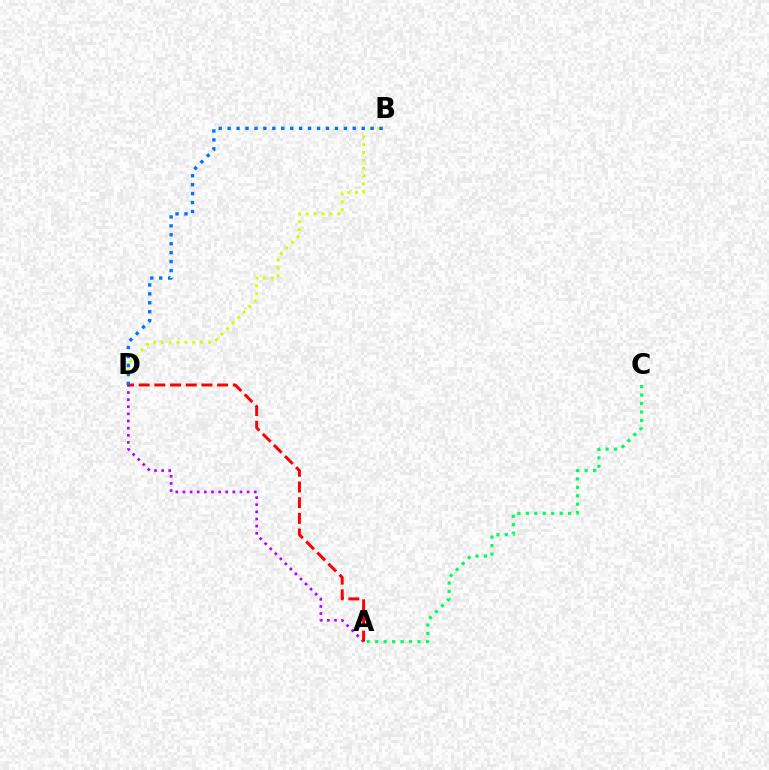{('A', 'D'): [{'color': '#b900ff', 'line_style': 'dotted', 'thickness': 1.94}, {'color': '#ff0000', 'line_style': 'dashed', 'thickness': 2.13}], ('B', 'D'): [{'color': '#d1ff00', 'line_style': 'dotted', 'thickness': 2.13}, {'color': '#0074ff', 'line_style': 'dotted', 'thickness': 2.43}], ('A', 'C'): [{'color': '#00ff5c', 'line_style': 'dotted', 'thickness': 2.3}]}